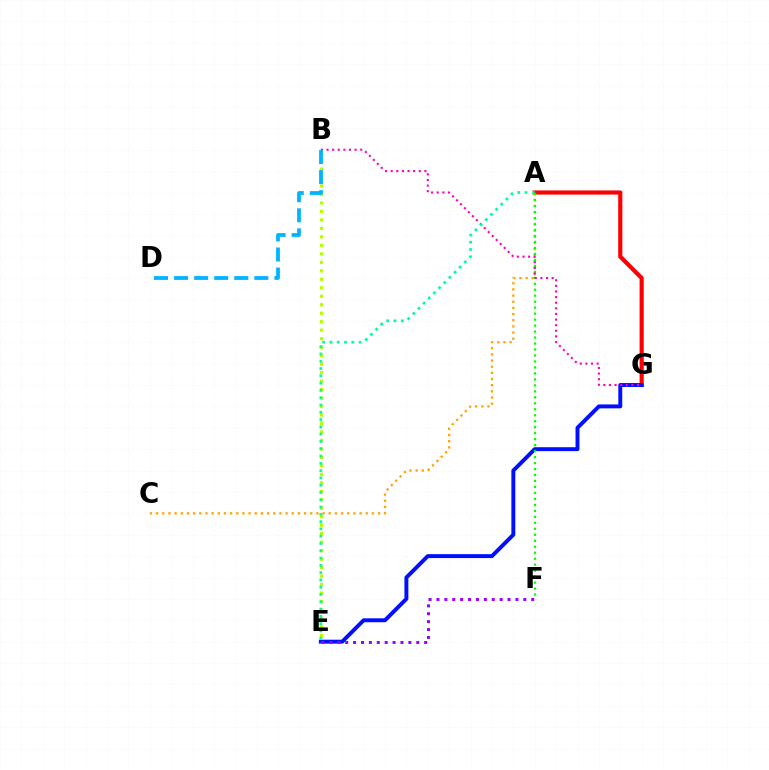{('A', 'C'): [{'color': '#ffa500', 'line_style': 'dotted', 'thickness': 1.68}], ('A', 'G'): [{'color': '#ff0000', 'line_style': 'solid', 'thickness': 2.99}], ('E', 'G'): [{'color': '#0010ff', 'line_style': 'solid', 'thickness': 2.83}], ('A', 'F'): [{'color': '#08ff00', 'line_style': 'dotted', 'thickness': 1.62}], ('B', 'E'): [{'color': '#b3ff00', 'line_style': 'dotted', 'thickness': 2.3}], ('E', 'F'): [{'color': '#9b00ff', 'line_style': 'dotted', 'thickness': 2.15}], ('B', 'G'): [{'color': '#ff00bd', 'line_style': 'dotted', 'thickness': 1.53}], ('A', 'E'): [{'color': '#00ff9d', 'line_style': 'dotted', 'thickness': 1.98}], ('B', 'D'): [{'color': '#00b5ff', 'line_style': 'dashed', 'thickness': 2.73}]}